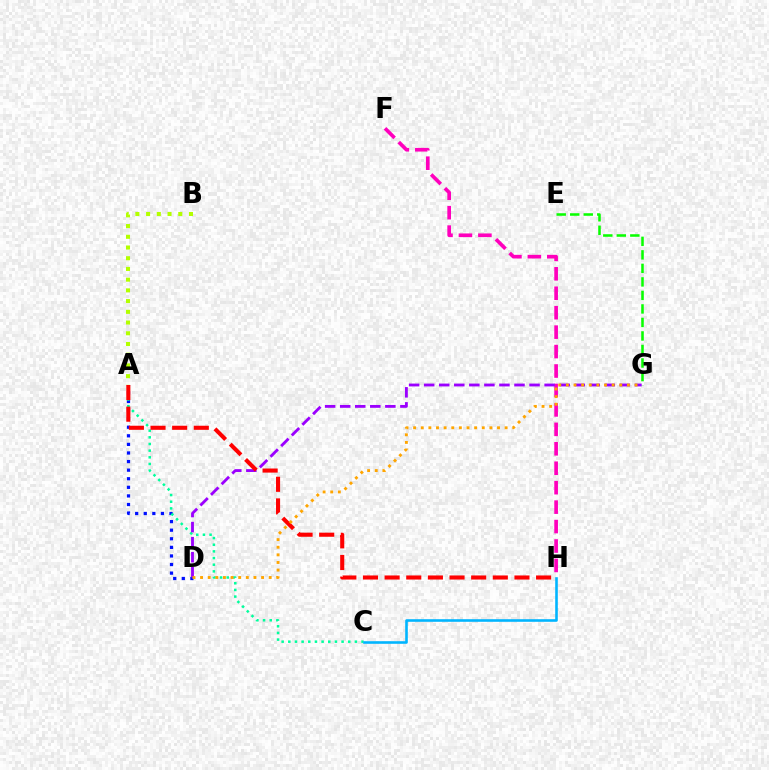{('A', 'D'): [{'color': '#0010ff', 'line_style': 'dotted', 'thickness': 2.33}], ('A', 'C'): [{'color': '#00ff9d', 'line_style': 'dotted', 'thickness': 1.81}], ('E', 'G'): [{'color': '#08ff00', 'line_style': 'dashed', 'thickness': 1.84}], ('F', 'H'): [{'color': '#ff00bd', 'line_style': 'dashed', 'thickness': 2.64}], ('D', 'G'): [{'color': '#9b00ff', 'line_style': 'dashed', 'thickness': 2.04}, {'color': '#ffa500', 'line_style': 'dotted', 'thickness': 2.07}], ('A', 'H'): [{'color': '#ff0000', 'line_style': 'dashed', 'thickness': 2.94}], ('C', 'H'): [{'color': '#00b5ff', 'line_style': 'solid', 'thickness': 1.87}], ('A', 'B'): [{'color': '#b3ff00', 'line_style': 'dotted', 'thickness': 2.91}]}